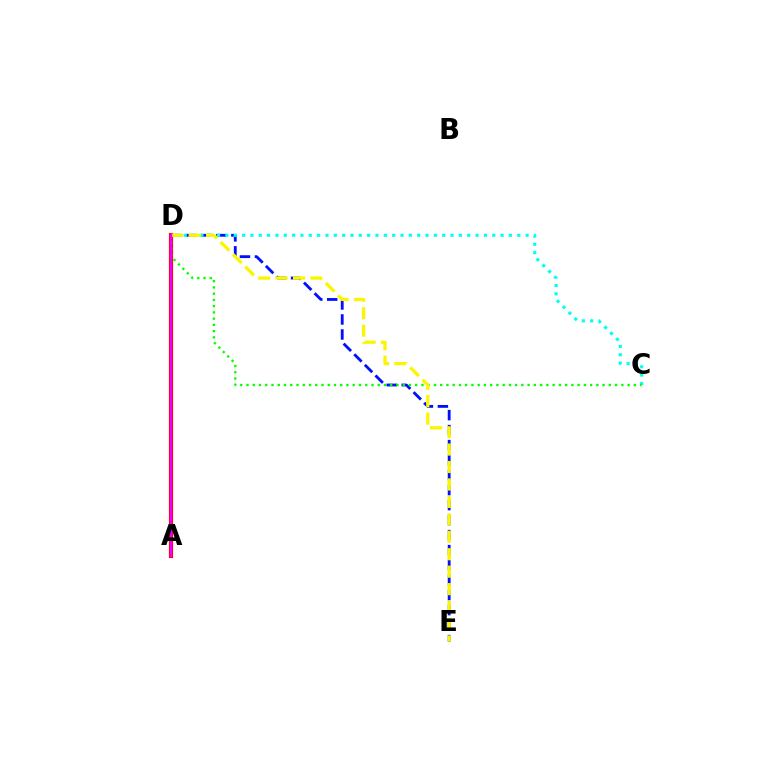{('D', 'E'): [{'color': '#0010ff', 'line_style': 'dashed', 'thickness': 2.04}, {'color': '#fcf500', 'line_style': 'dashed', 'thickness': 2.37}], ('C', 'D'): [{'color': '#00fff6', 'line_style': 'dotted', 'thickness': 2.27}, {'color': '#08ff00', 'line_style': 'dotted', 'thickness': 1.7}], ('A', 'D'): [{'color': '#ff0000', 'line_style': 'solid', 'thickness': 3.0}, {'color': '#ee00ff', 'line_style': 'solid', 'thickness': 1.71}]}